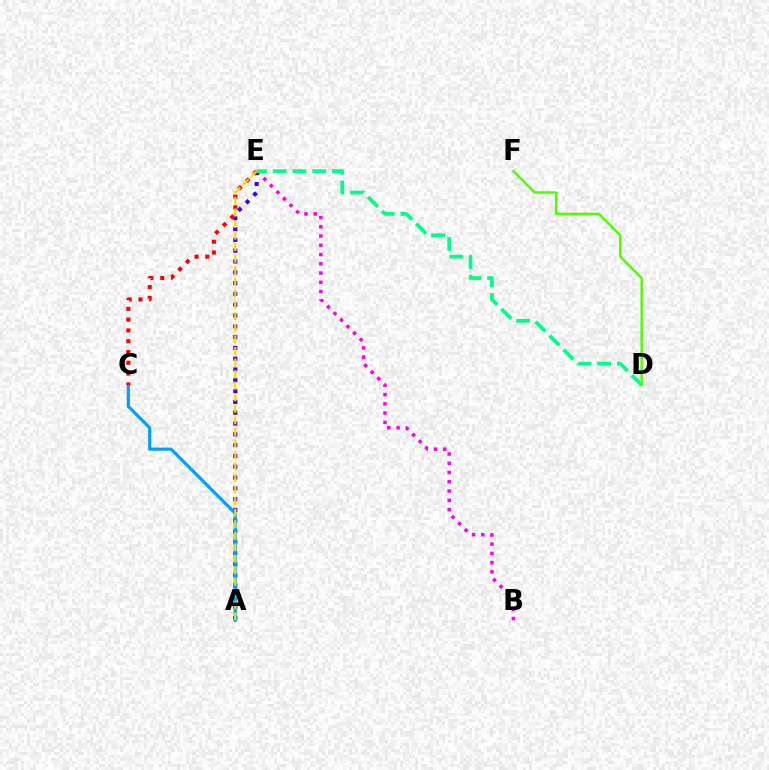{('B', 'E'): [{'color': '#ff00ed', 'line_style': 'dotted', 'thickness': 2.51}], ('A', 'E'): [{'color': '#3700ff', 'line_style': 'dotted', 'thickness': 2.93}, {'color': '#ffd500', 'line_style': 'dashed', 'thickness': 1.57}], ('A', 'C'): [{'color': '#009eff', 'line_style': 'solid', 'thickness': 2.25}], ('C', 'E'): [{'color': '#ff0000', 'line_style': 'dotted', 'thickness': 2.93}], ('D', 'E'): [{'color': '#00ff86', 'line_style': 'dashed', 'thickness': 2.68}], ('D', 'F'): [{'color': '#4fff00', 'line_style': 'solid', 'thickness': 1.76}]}